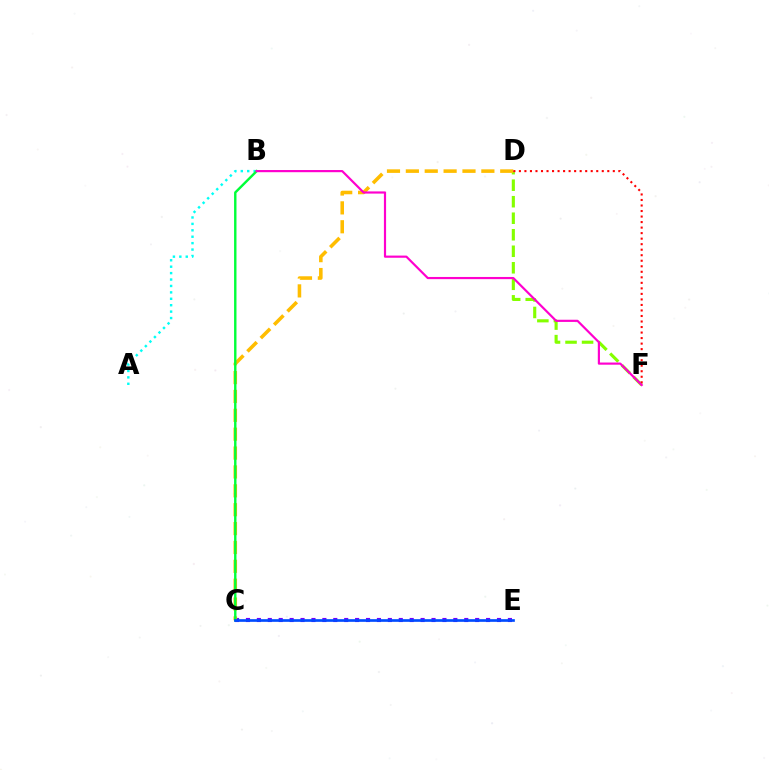{('C', 'E'): [{'color': '#7200ff', 'line_style': 'dotted', 'thickness': 2.97}, {'color': '#004bff', 'line_style': 'solid', 'thickness': 1.93}], ('D', 'F'): [{'color': '#84ff00', 'line_style': 'dashed', 'thickness': 2.24}, {'color': '#ff0000', 'line_style': 'dotted', 'thickness': 1.5}], ('C', 'D'): [{'color': '#ffbd00', 'line_style': 'dashed', 'thickness': 2.56}], ('A', 'B'): [{'color': '#00fff6', 'line_style': 'dotted', 'thickness': 1.74}], ('B', 'C'): [{'color': '#00ff39', 'line_style': 'solid', 'thickness': 1.73}], ('B', 'F'): [{'color': '#ff00cf', 'line_style': 'solid', 'thickness': 1.57}]}